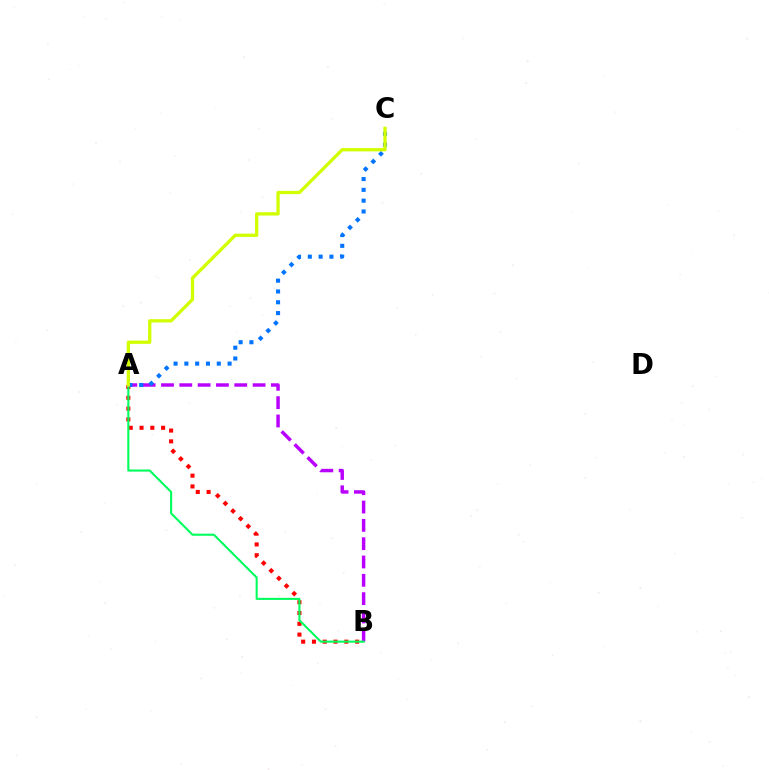{('A', 'B'): [{'color': '#ff0000', 'line_style': 'dotted', 'thickness': 2.93}, {'color': '#b900ff', 'line_style': 'dashed', 'thickness': 2.49}, {'color': '#00ff5c', 'line_style': 'solid', 'thickness': 1.51}], ('A', 'C'): [{'color': '#0074ff', 'line_style': 'dotted', 'thickness': 2.94}, {'color': '#d1ff00', 'line_style': 'solid', 'thickness': 2.36}]}